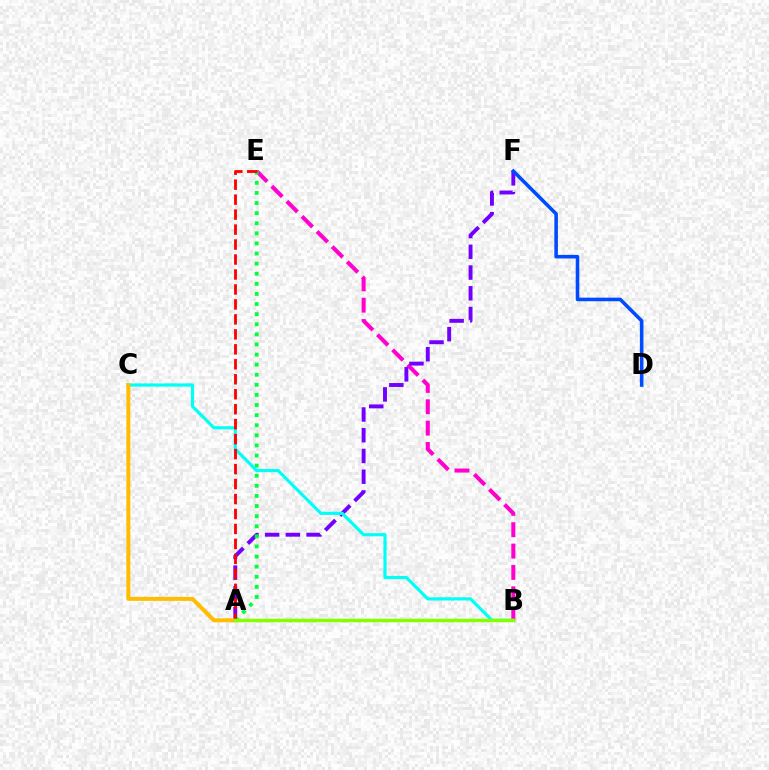{('B', 'E'): [{'color': '#ff00cf', 'line_style': 'dashed', 'thickness': 2.9}], ('A', 'F'): [{'color': '#7200ff', 'line_style': 'dashed', 'thickness': 2.82}], ('A', 'E'): [{'color': '#00ff39', 'line_style': 'dotted', 'thickness': 2.74}, {'color': '#ff0000', 'line_style': 'dashed', 'thickness': 2.03}], ('D', 'F'): [{'color': '#004bff', 'line_style': 'solid', 'thickness': 2.57}], ('B', 'C'): [{'color': '#00fff6', 'line_style': 'solid', 'thickness': 2.29}], ('A', 'C'): [{'color': '#ffbd00', 'line_style': 'solid', 'thickness': 2.85}], ('A', 'B'): [{'color': '#84ff00', 'line_style': 'solid', 'thickness': 2.51}]}